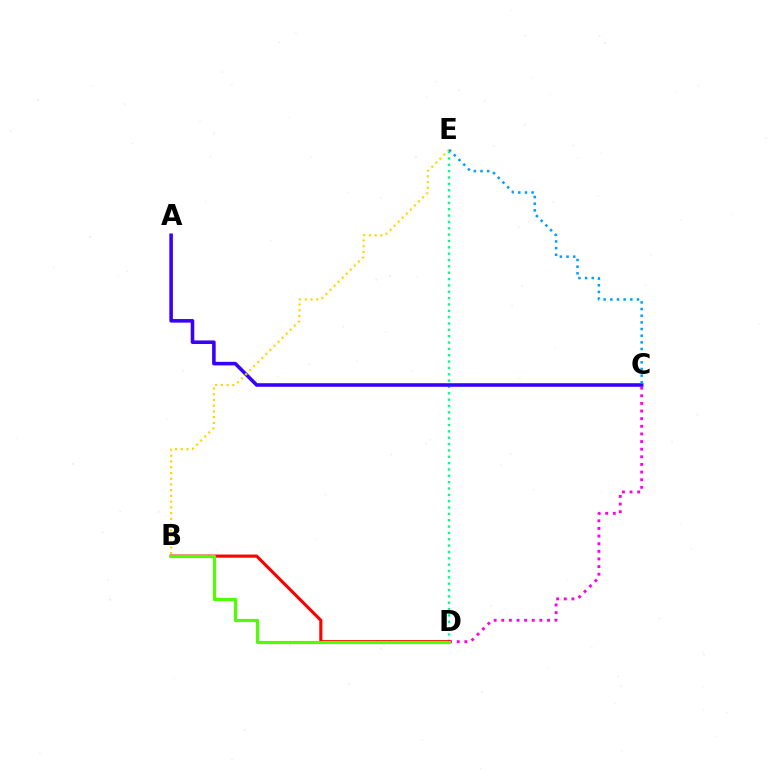{('D', 'E'): [{'color': '#00ff86', 'line_style': 'dotted', 'thickness': 1.72}], ('C', 'D'): [{'color': '#ff00ed', 'line_style': 'dotted', 'thickness': 2.07}], ('A', 'C'): [{'color': '#3700ff', 'line_style': 'solid', 'thickness': 2.57}], ('B', 'E'): [{'color': '#ffd500', 'line_style': 'dotted', 'thickness': 1.56}], ('C', 'E'): [{'color': '#009eff', 'line_style': 'dotted', 'thickness': 1.81}], ('B', 'D'): [{'color': '#ff0000', 'line_style': 'solid', 'thickness': 2.24}, {'color': '#4fff00', 'line_style': 'solid', 'thickness': 2.27}]}